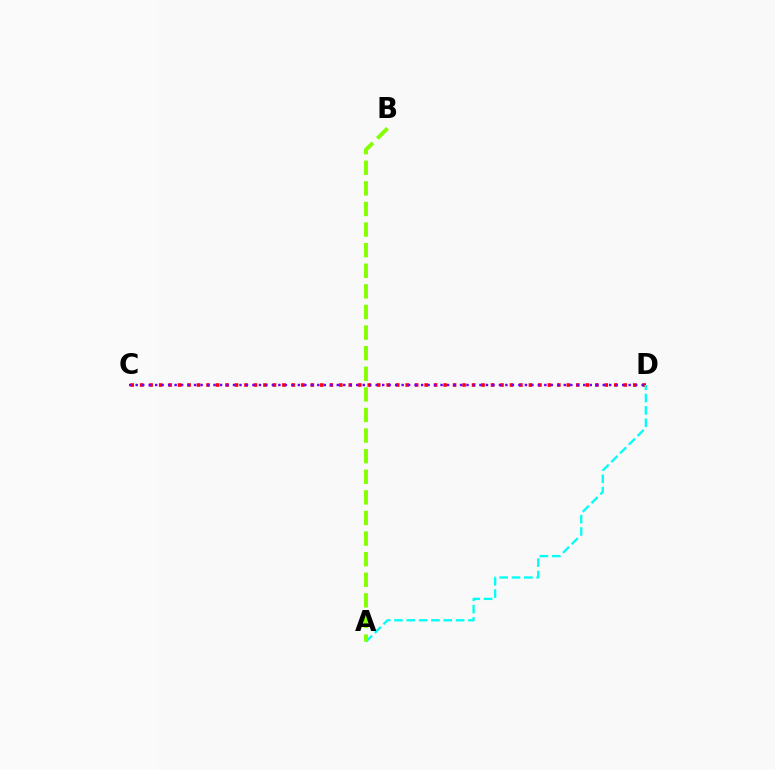{('C', 'D'): [{'color': '#ff0000', 'line_style': 'dotted', 'thickness': 2.58}, {'color': '#7200ff', 'line_style': 'dotted', 'thickness': 1.76}], ('A', 'D'): [{'color': '#00fff6', 'line_style': 'dashed', 'thickness': 1.68}], ('A', 'B'): [{'color': '#84ff00', 'line_style': 'dashed', 'thickness': 2.8}]}